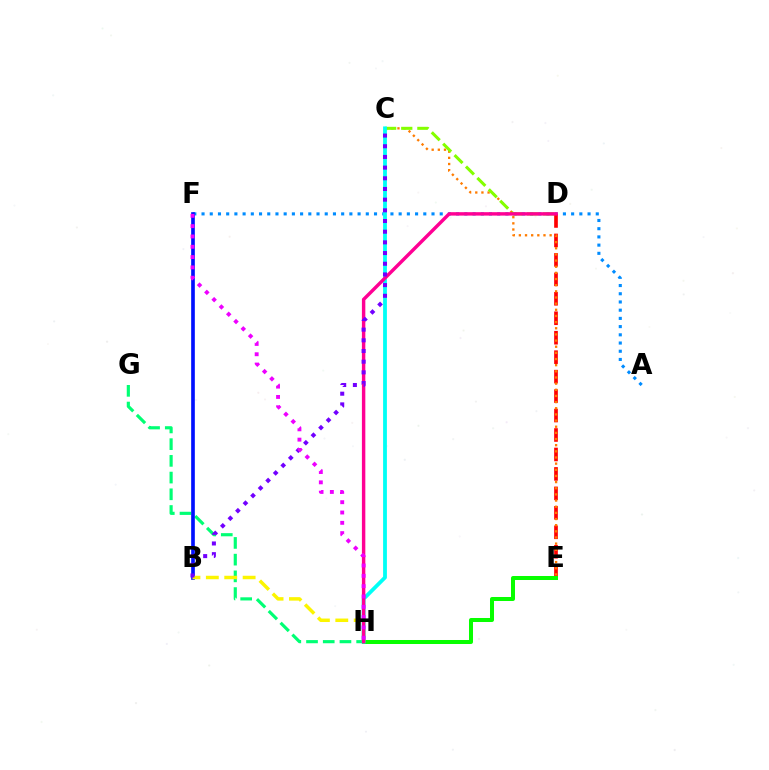{('G', 'H'): [{'color': '#00ff74', 'line_style': 'dashed', 'thickness': 2.27}], ('A', 'F'): [{'color': '#008cff', 'line_style': 'dotted', 'thickness': 2.23}], ('B', 'F'): [{'color': '#0010ff', 'line_style': 'solid', 'thickness': 2.63}], ('D', 'E'): [{'color': '#ff0000', 'line_style': 'dashed', 'thickness': 2.64}], ('E', 'H'): [{'color': '#08ff00', 'line_style': 'solid', 'thickness': 2.89}], ('C', 'E'): [{'color': '#ff7c00', 'line_style': 'dotted', 'thickness': 1.67}], ('B', 'H'): [{'color': '#fcf500', 'line_style': 'dashed', 'thickness': 2.5}], ('C', 'D'): [{'color': '#84ff00', 'line_style': 'dashed', 'thickness': 2.19}], ('C', 'H'): [{'color': '#00fff6', 'line_style': 'solid', 'thickness': 2.73}], ('D', 'H'): [{'color': '#ff0094', 'line_style': 'solid', 'thickness': 2.47}], ('B', 'C'): [{'color': '#7200ff', 'line_style': 'dotted', 'thickness': 2.9}], ('F', 'H'): [{'color': '#ee00ff', 'line_style': 'dotted', 'thickness': 2.8}]}